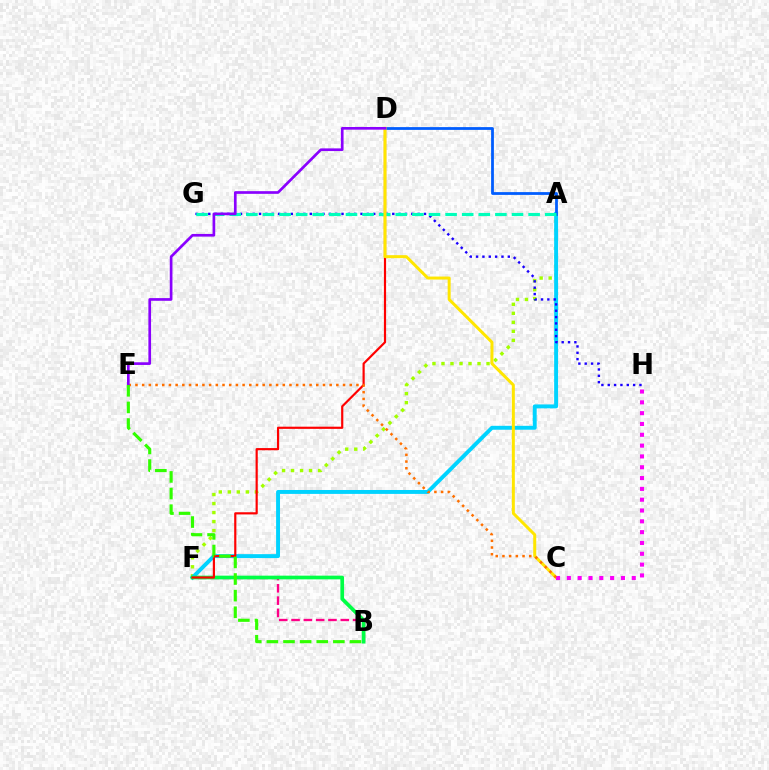{('A', 'F'): [{'color': '#a2ff00', 'line_style': 'dotted', 'thickness': 2.45}, {'color': '#00d3ff', 'line_style': 'solid', 'thickness': 2.82}], ('B', 'F'): [{'color': '#ff0088', 'line_style': 'dashed', 'thickness': 1.67}, {'color': '#00ff45', 'line_style': 'solid', 'thickness': 2.65}], ('D', 'F'): [{'color': '#ff0000', 'line_style': 'solid', 'thickness': 1.57}], ('G', 'H'): [{'color': '#1900ff', 'line_style': 'dotted', 'thickness': 1.72}], ('A', 'D'): [{'color': '#005dff', 'line_style': 'solid', 'thickness': 2.0}], ('A', 'G'): [{'color': '#00ffbb', 'line_style': 'dashed', 'thickness': 2.26}], ('C', 'D'): [{'color': '#ffe600', 'line_style': 'solid', 'thickness': 2.16}], ('C', 'H'): [{'color': '#fa00f9', 'line_style': 'dotted', 'thickness': 2.94}], ('C', 'E'): [{'color': '#ff7000', 'line_style': 'dotted', 'thickness': 1.82}], ('D', 'E'): [{'color': '#8a00ff', 'line_style': 'solid', 'thickness': 1.93}], ('B', 'E'): [{'color': '#31ff00', 'line_style': 'dashed', 'thickness': 2.26}]}